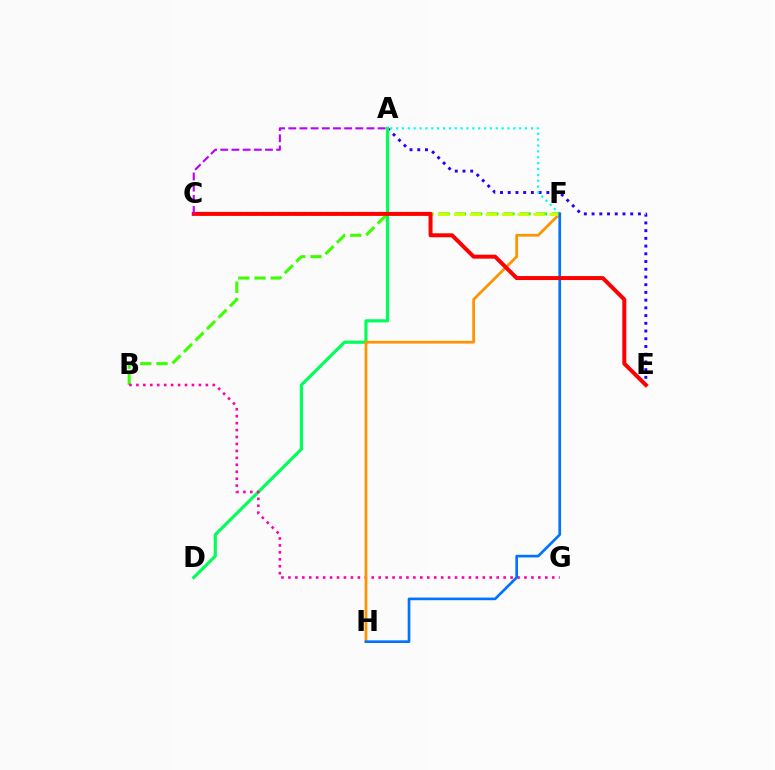{('A', 'E'): [{'color': '#2500ff', 'line_style': 'dotted', 'thickness': 2.1}], ('A', 'D'): [{'color': '#00ff5c', 'line_style': 'solid', 'thickness': 2.27}], ('B', 'F'): [{'color': '#3dff00', 'line_style': 'dashed', 'thickness': 2.2}], ('A', 'F'): [{'color': '#00fff6', 'line_style': 'dotted', 'thickness': 1.59}], ('B', 'G'): [{'color': '#ff00ac', 'line_style': 'dotted', 'thickness': 1.89}], ('F', 'H'): [{'color': '#ff9400', 'line_style': 'solid', 'thickness': 1.98}, {'color': '#0074ff', 'line_style': 'solid', 'thickness': 1.92}], ('C', 'F'): [{'color': '#d1ff00', 'line_style': 'dashed', 'thickness': 2.16}], ('C', 'E'): [{'color': '#ff0000', 'line_style': 'solid', 'thickness': 2.87}], ('A', 'C'): [{'color': '#b900ff', 'line_style': 'dashed', 'thickness': 1.52}]}